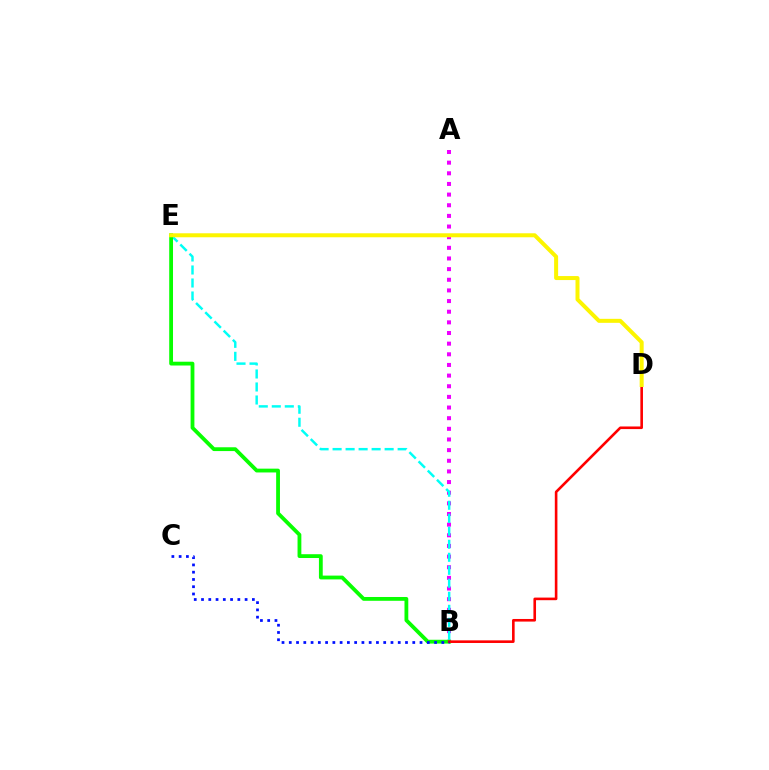{('A', 'B'): [{'color': '#ee00ff', 'line_style': 'dotted', 'thickness': 2.89}], ('B', 'E'): [{'color': '#00fff6', 'line_style': 'dashed', 'thickness': 1.77}, {'color': '#08ff00', 'line_style': 'solid', 'thickness': 2.74}], ('B', 'D'): [{'color': '#ff0000', 'line_style': 'solid', 'thickness': 1.88}], ('B', 'C'): [{'color': '#0010ff', 'line_style': 'dotted', 'thickness': 1.97}], ('D', 'E'): [{'color': '#fcf500', 'line_style': 'solid', 'thickness': 2.88}]}